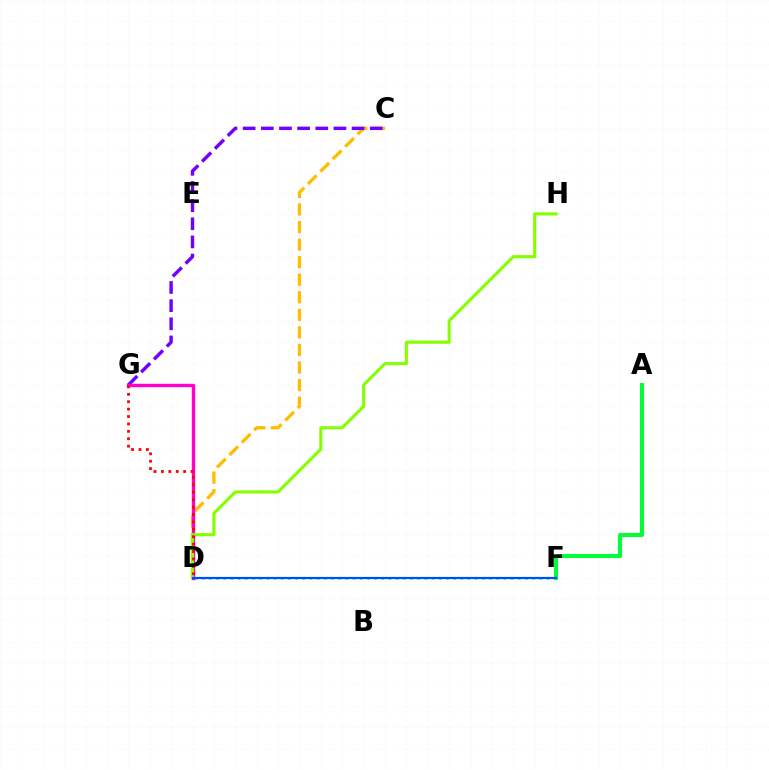{('D', 'F'): [{'color': '#00fff6', 'line_style': 'dotted', 'thickness': 1.95}, {'color': '#004bff', 'line_style': 'solid', 'thickness': 1.57}], ('C', 'D'): [{'color': '#ffbd00', 'line_style': 'dashed', 'thickness': 2.39}], ('C', 'G'): [{'color': '#7200ff', 'line_style': 'dashed', 'thickness': 2.47}], ('D', 'G'): [{'color': '#ff00cf', 'line_style': 'solid', 'thickness': 2.44}, {'color': '#ff0000', 'line_style': 'dotted', 'thickness': 2.01}], ('D', 'H'): [{'color': '#84ff00', 'line_style': 'solid', 'thickness': 2.23}], ('A', 'F'): [{'color': '#00ff39', 'line_style': 'solid', 'thickness': 2.93}]}